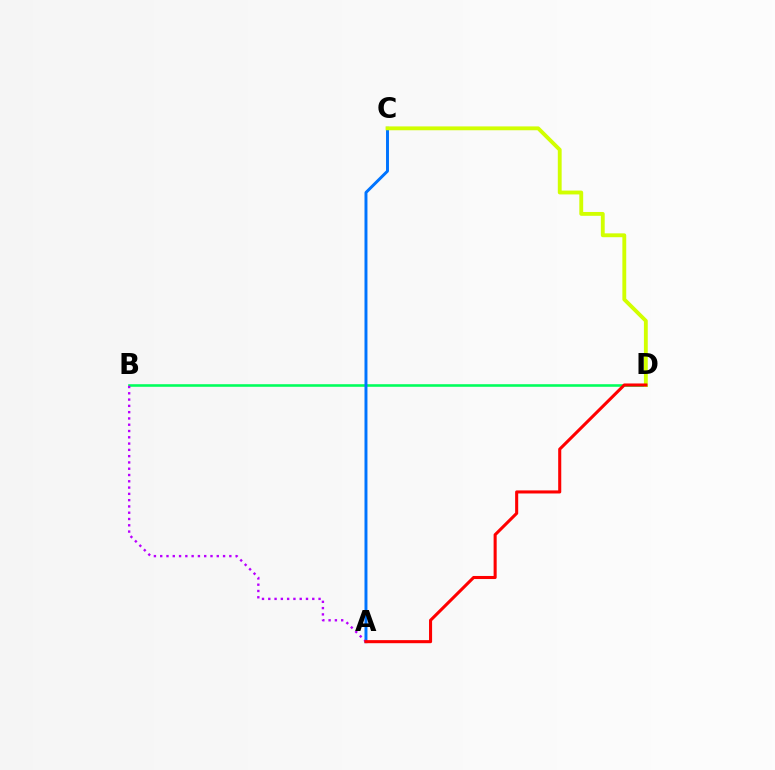{('B', 'D'): [{'color': '#00ff5c', 'line_style': 'solid', 'thickness': 1.86}], ('A', 'C'): [{'color': '#0074ff', 'line_style': 'solid', 'thickness': 2.12}], ('C', 'D'): [{'color': '#d1ff00', 'line_style': 'solid', 'thickness': 2.77}], ('A', 'B'): [{'color': '#b900ff', 'line_style': 'dotted', 'thickness': 1.71}], ('A', 'D'): [{'color': '#ff0000', 'line_style': 'solid', 'thickness': 2.21}]}